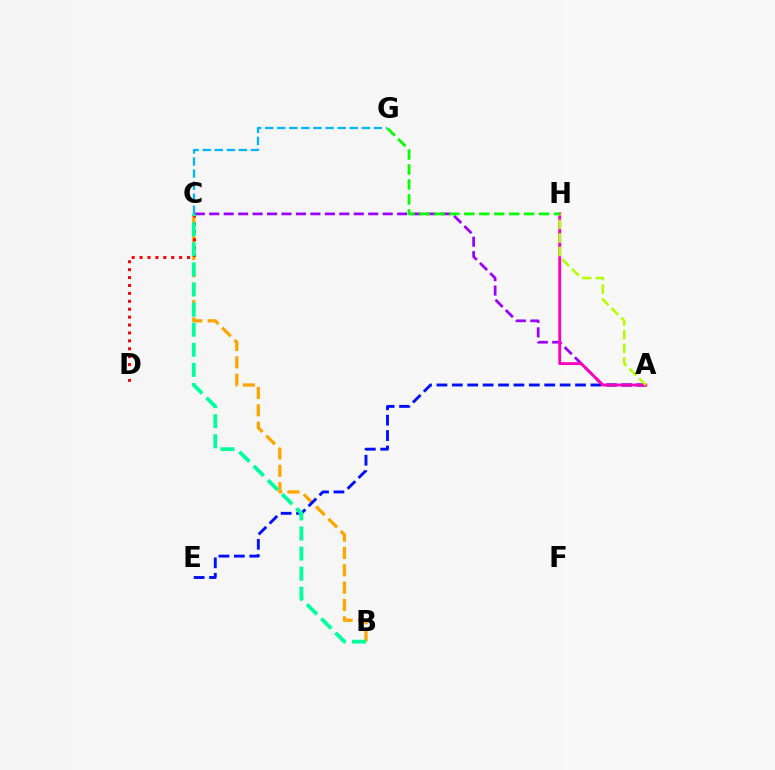{('A', 'C'): [{'color': '#9b00ff', 'line_style': 'dashed', 'thickness': 1.96}], ('B', 'C'): [{'color': '#ffa500', 'line_style': 'dashed', 'thickness': 2.36}, {'color': '#00ff9d', 'line_style': 'dashed', 'thickness': 2.73}], ('A', 'E'): [{'color': '#0010ff', 'line_style': 'dashed', 'thickness': 2.09}], ('C', 'D'): [{'color': '#ff0000', 'line_style': 'dotted', 'thickness': 2.15}], ('A', 'H'): [{'color': '#ff00bd', 'line_style': 'solid', 'thickness': 2.06}, {'color': '#b3ff00', 'line_style': 'dashed', 'thickness': 1.85}], ('G', 'H'): [{'color': '#08ff00', 'line_style': 'dashed', 'thickness': 2.03}], ('C', 'G'): [{'color': '#00b5ff', 'line_style': 'dashed', 'thickness': 1.64}]}